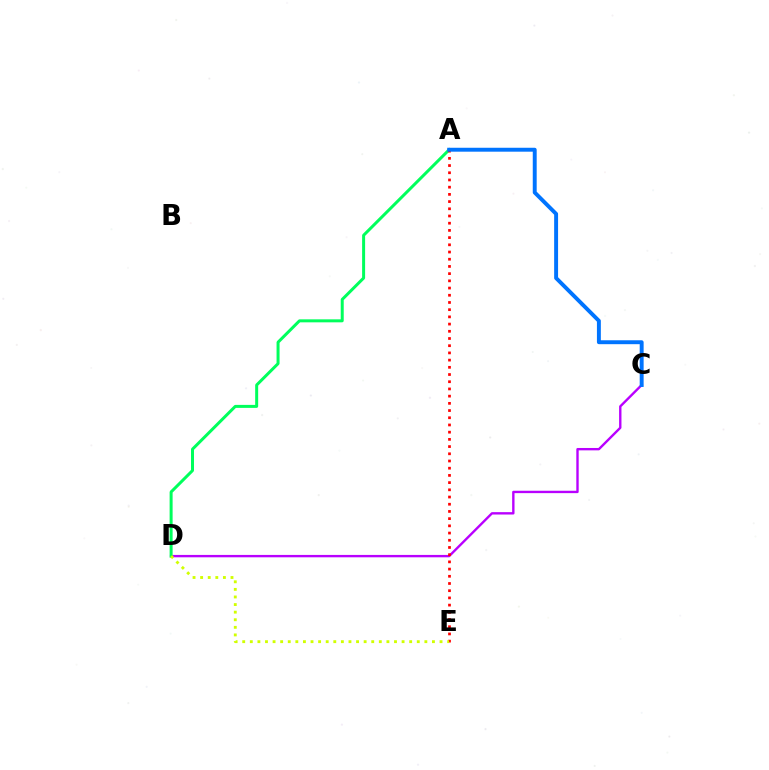{('C', 'D'): [{'color': '#b900ff', 'line_style': 'solid', 'thickness': 1.71}], ('A', 'D'): [{'color': '#00ff5c', 'line_style': 'solid', 'thickness': 2.16}], ('A', 'E'): [{'color': '#ff0000', 'line_style': 'dotted', 'thickness': 1.96}], ('D', 'E'): [{'color': '#d1ff00', 'line_style': 'dotted', 'thickness': 2.06}], ('A', 'C'): [{'color': '#0074ff', 'line_style': 'solid', 'thickness': 2.82}]}